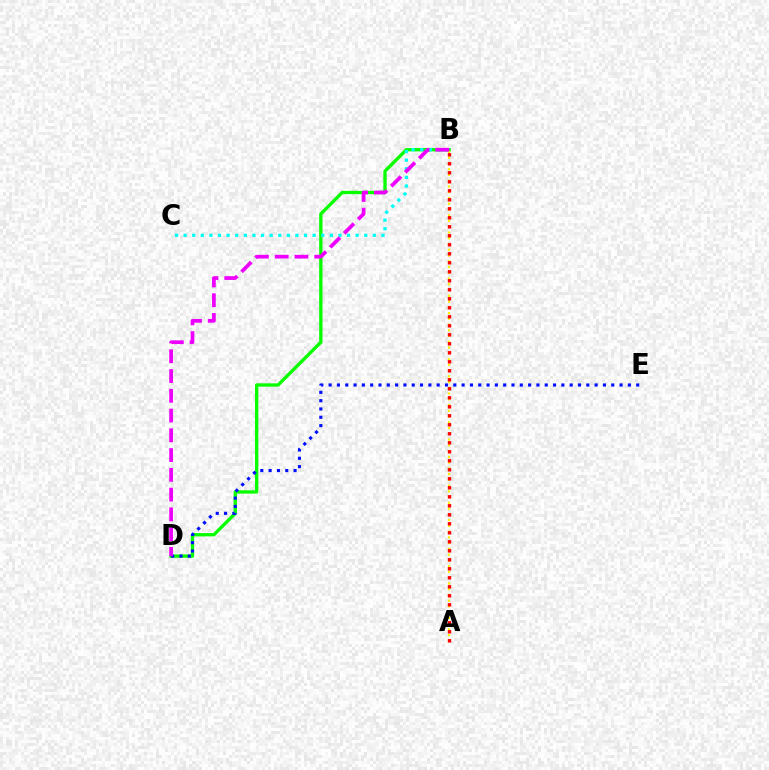{('B', 'D'): [{'color': '#08ff00', 'line_style': 'solid', 'thickness': 2.4}, {'color': '#ee00ff', 'line_style': 'dashed', 'thickness': 2.68}], ('B', 'C'): [{'color': '#00fff6', 'line_style': 'dotted', 'thickness': 2.34}], ('D', 'E'): [{'color': '#0010ff', 'line_style': 'dotted', 'thickness': 2.26}], ('A', 'B'): [{'color': '#fcf500', 'line_style': 'dotted', 'thickness': 1.56}, {'color': '#ff0000', 'line_style': 'dotted', 'thickness': 2.45}]}